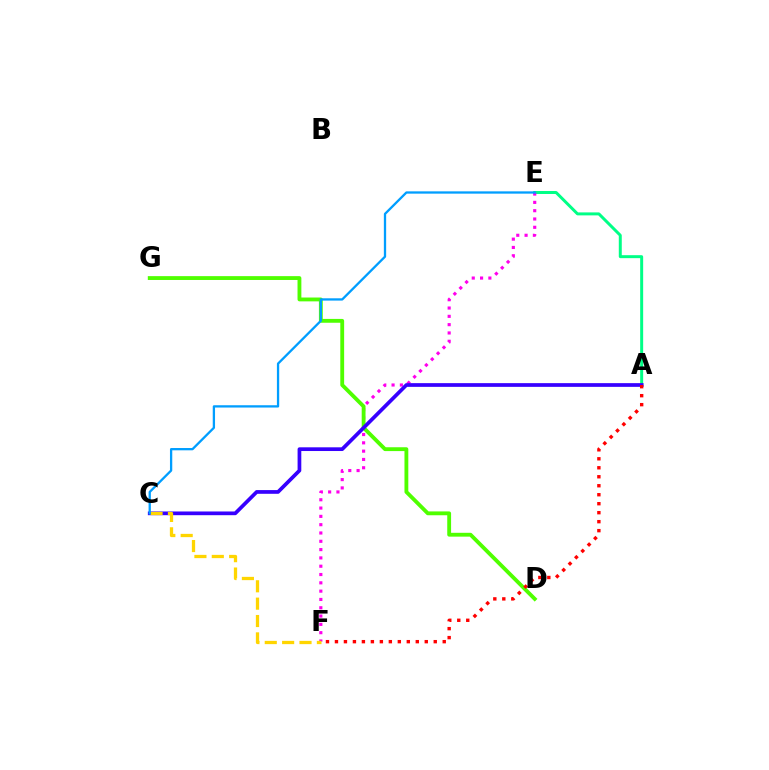{('A', 'E'): [{'color': '#00ff86', 'line_style': 'solid', 'thickness': 2.14}], ('E', 'F'): [{'color': '#ff00ed', 'line_style': 'dotted', 'thickness': 2.26}], ('D', 'G'): [{'color': '#4fff00', 'line_style': 'solid', 'thickness': 2.76}], ('A', 'C'): [{'color': '#3700ff', 'line_style': 'solid', 'thickness': 2.68}], ('C', 'F'): [{'color': '#ffd500', 'line_style': 'dashed', 'thickness': 2.36}], ('C', 'E'): [{'color': '#009eff', 'line_style': 'solid', 'thickness': 1.65}], ('A', 'F'): [{'color': '#ff0000', 'line_style': 'dotted', 'thickness': 2.44}]}